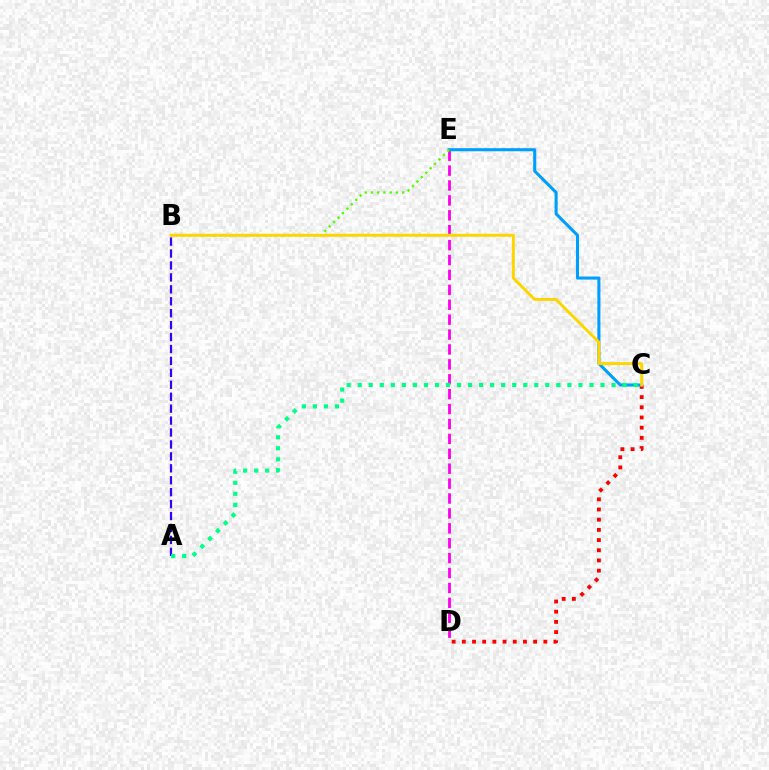{('D', 'E'): [{'color': '#ff00ed', 'line_style': 'dashed', 'thickness': 2.02}], ('C', 'D'): [{'color': '#ff0000', 'line_style': 'dotted', 'thickness': 2.77}], ('C', 'E'): [{'color': '#009eff', 'line_style': 'solid', 'thickness': 2.21}], ('B', 'E'): [{'color': '#4fff00', 'line_style': 'dotted', 'thickness': 1.7}], ('A', 'B'): [{'color': '#3700ff', 'line_style': 'dashed', 'thickness': 1.62}], ('A', 'C'): [{'color': '#00ff86', 'line_style': 'dotted', 'thickness': 3.0}], ('B', 'C'): [{'color': '#ffd500', 'line_style': 'solid', 'thickness': 2.13}]}